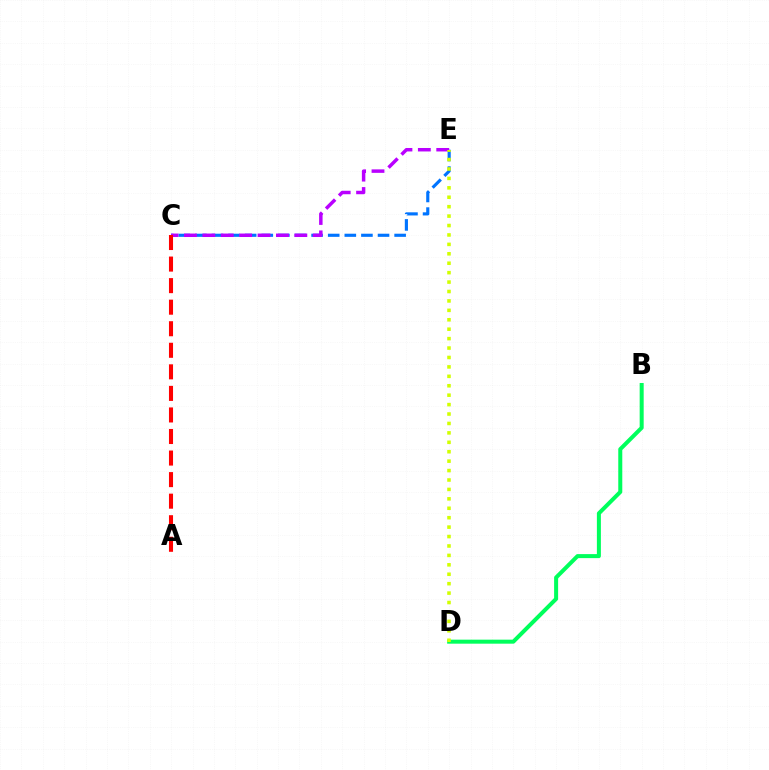{('C', 'E'): [{'color': '#0074ff', 'line_style': 'dashed', 'thickness': 2.26}, {'color': '#b900ff', 'line_style': 'dashed', 'thickness': 2.5}], ('B', 'D'): [{'color': '#00ff5c', 'line_style': 'solid', 'thickness': 2.89}], ('D', 'E'): [{'color': '#d1ff00', 'line_style': 'dotted', 'thickness': 2.56}], ('A', 'C'): [{'color': '#ff0000', 'line_style': 'dashed', 'thickness': 2.93}]}